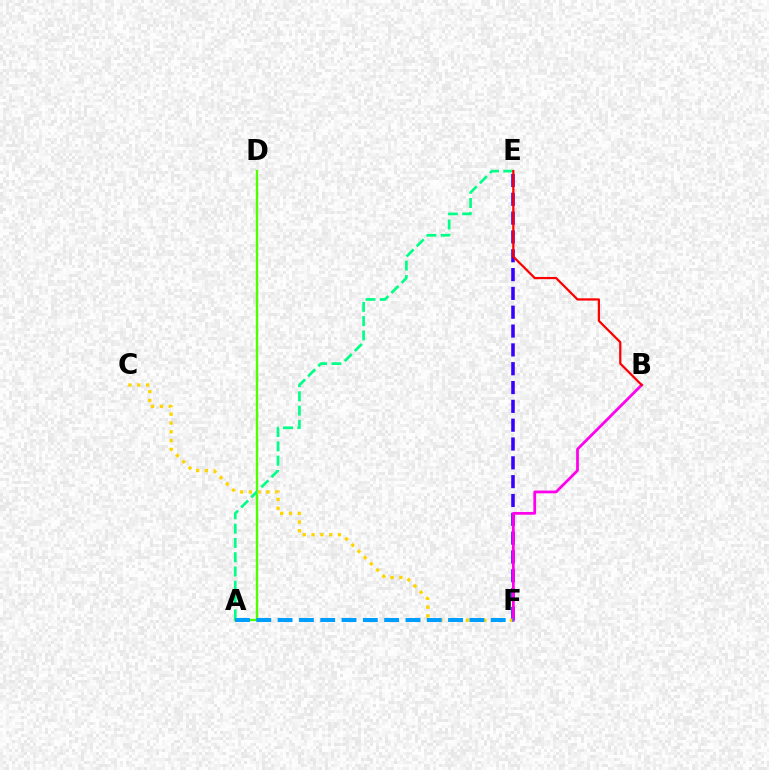{('A', 'D'): [{'color': '#4fff00', 'line_style': 'solid', 'thickness': 1.72}], ('A', 'E'): [{'color': '#00ff86', 'line_style': 'dashed', 'thickness': 1.94}], ('E', 'F'): [{'color': '#3700ff', 'line_style': 'dashed', 'thickness': 2.56}], ('B', 'F'): [{'color': '#ff00ed', 'line_style': 'solid', 'thickness': 1.98}], ('C', 'F'): [{'color': '#ffd500', 'line_style': 'dotted', 'thickness': 2.39}], ('B', 'E'): [{'color': '#ff0000', 'line_style': 'solid', 'thickness': 1.61}], ('A', 'F'): [{'color': '#009eff', 'line_style': 'dashed', 'thickness': 2.9}]}